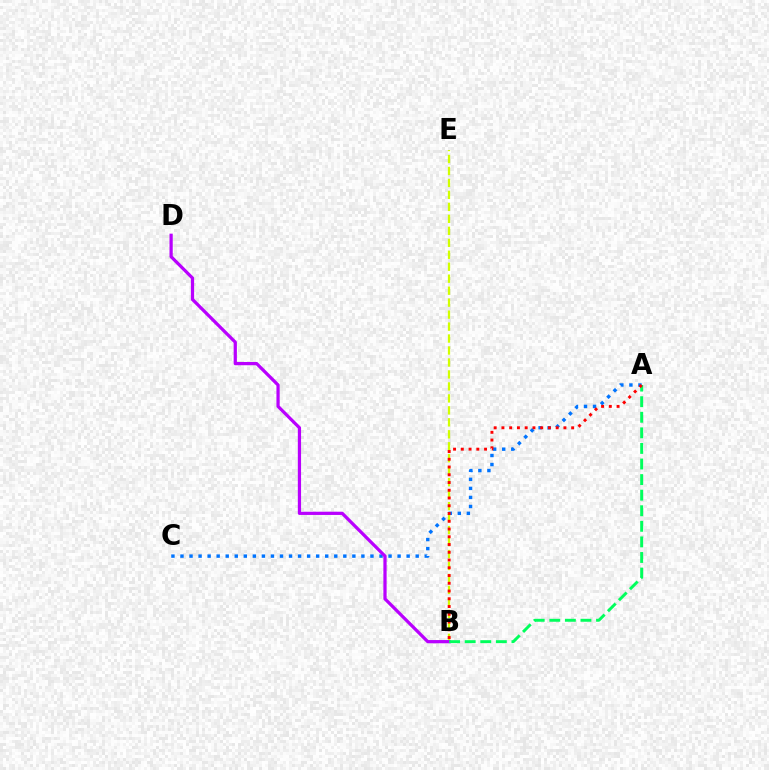{('B', 'E'): [{'color': '#d1ff00', 'line_style': 'dashed', 'thickness': 1.63}], ('A', 'C'): [{'color': '#0074ff', 'line_style': 'dotted', 'thickness': 2.46}], ('B', 'D'): [{'color': '#b900ff', 'line_style': 'solid', 'thickness': 2.33}], ('A', 'B'): [{'color': '#00ff5c', 'line_style': 'dashed', 'thickness': 2.12}, {'color': '#ff0000', 'line_style': 'dotted', 'thickness': 2.11}]}